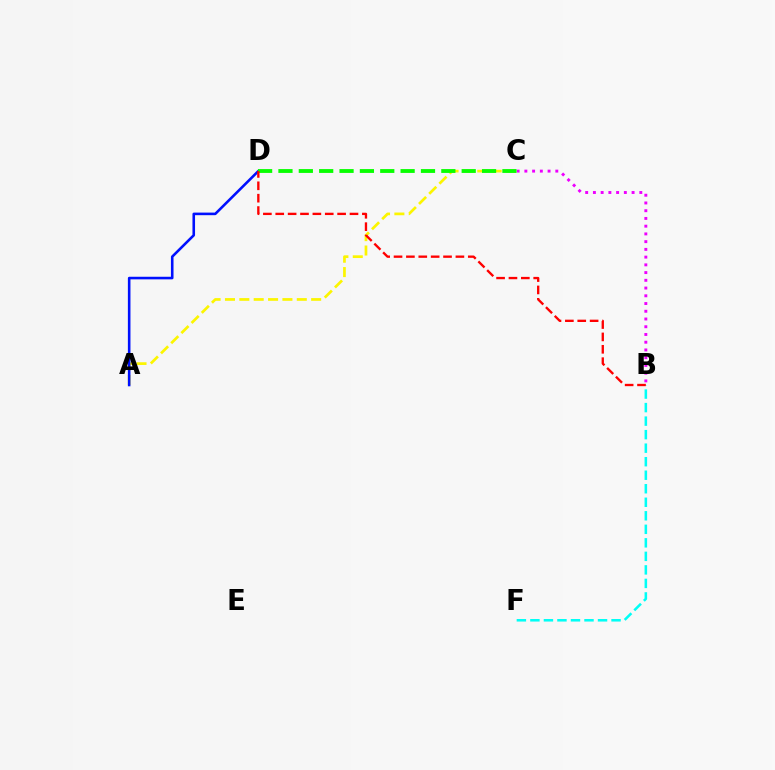{('A', 'C'): [{'color': '#fcf500', 'line_style': 'dashed', 'thickness': 1.95}], ('B', 'C'): [{'color': '#ee00ff', 'line_style': 'dotted', 'thickness': 2.1}], ('A', 'D'): [{'color': '#0010ff', 'line_style': 'solid', 'thickness': 1.86}], ('B', 'F'): [{'color': '#00fff6', 'line_style': 'dashed', 'thickness': 1.84}], ('C', 'D'): [{'color': '#08ff00', 'line_style': 'dashed', 'thickness': 2.77}], ('B', 'D'): [{'color': '#ff0000', 'line_style': 'dashed', 'thickness': 1.68}]}